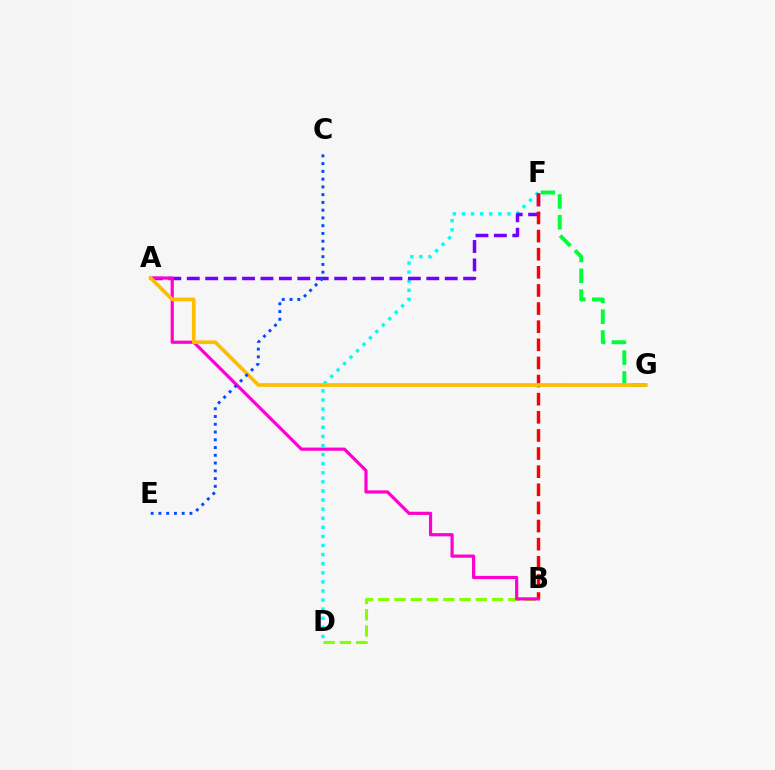{('B', 'D'): [{'color': '#84ff00', 'line_style': 'dashed', 'thickness': 2.21}], ('D', 'F'): [{'color': '#00fff6', 'line_style': 'dotted', 'thickness': 2.47}], ('F', 'G'): [{'color': '#00ff39', 'line_style': 'dashed', 'thickness': 2.83}], ('A', 'F'): [{'color': '#7200ff', 'line_style': 'dashed', 'thickness': 2.5}], ('B', 'F'): [{'color': '#ff0000', 'line_style': 'dashed', 'thickness': 2.46}], ('A', 'B'): [{'color': '#ff00cf', 'line_style': 'solid', 'thickness': 2.29}], ('A', 'G'): [{'color': '#ffbd00', 'line_style': 'solid', 'thickness': 2.65}], ('C', 'E'): [{'color': '#004bff', 'line_style': 'dotted', 'thickness': 2.11}]}